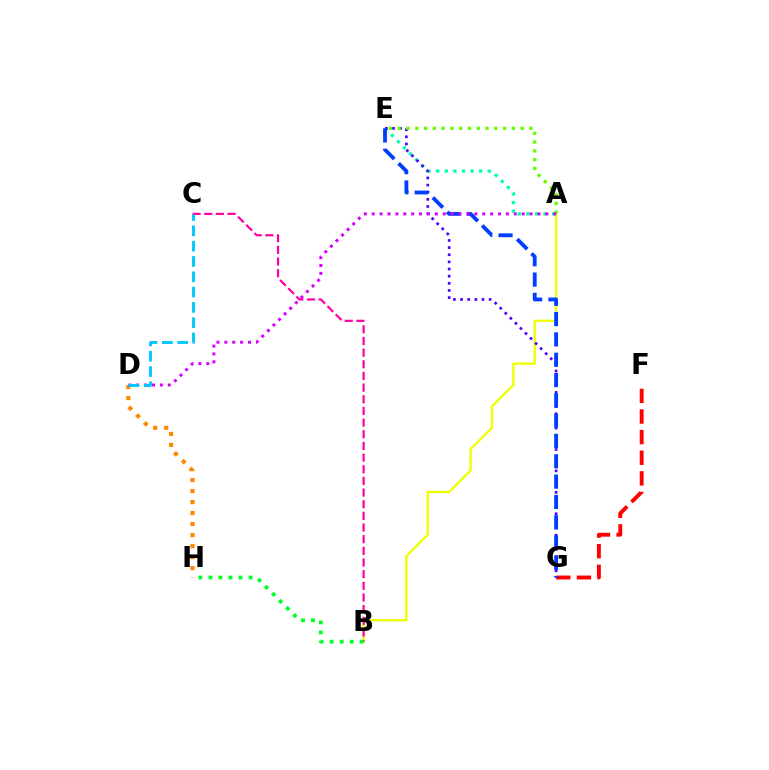{('A', 'B'): [{'color': '#eeff00', 'line_style': 'solid', 'thickness': 1.66}], ('F', 'G'): [{'color': '#ff0000', 'line_style': 'dashed', 'thickness': 2.8}], ('A', 'E'): [{'color': '#00ffaf', 'line_style': 'dotted', 'thickness': 2.34}, {'color': '#66ff00', 'line_style': 'dotted', 'thickness': 2.39}], ('E', 'G'): [{'color': '#4f00ff', 'line_style': 'dotted', 'thickness': 1.94}, {'color': '#003fff', 'line_style': 'dashed', 'thickness': 2.76}], ('D', 'H'): [{'color': '#ff8800', 'line_style': 'dotted', 'thickness': 2.99}], ('B', 'C'): [{'color': '#ff00a0', 'line_style': 'dashed', 'thickness': 1.58}], ('A', 'D'): [{'color': '#d600ff', 'line_style': 'dotted', 'thickness': 2.14}], ('C', 'D'): [{'color': '#00c7ff', 'line_style': 'dashed', 'thickness': 2.08}], ('B', 'H'): [{'color': '#00ff27', 'line_style': 'dotted', 'thickness': 2.72}]}